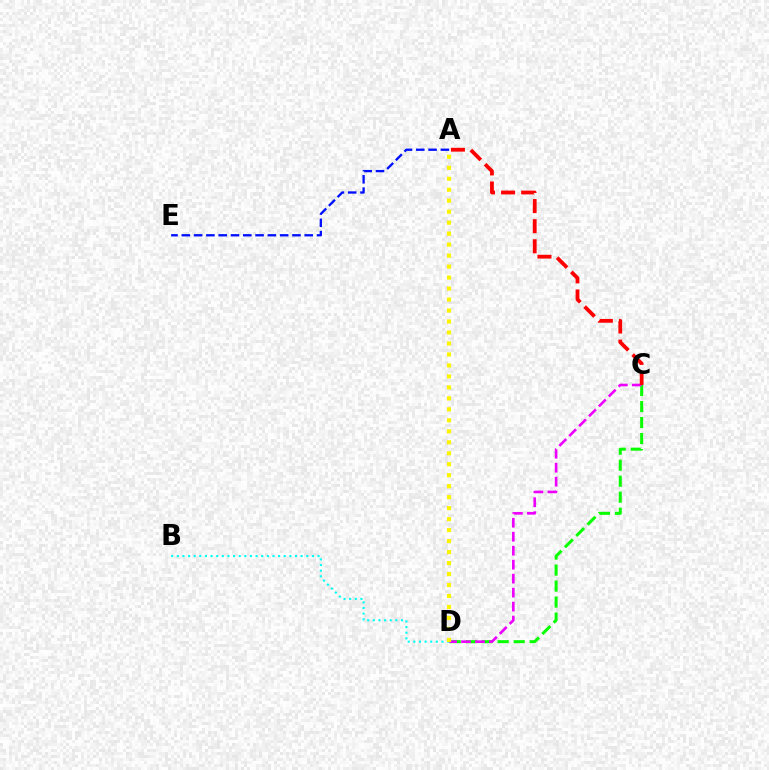{('A', 'E'): [{'color': '#0010ff', 'line_style': 'dashed', 'thickness': 1.67}], ('C', 'D'): [{'color': '#08ff00', 'line_style': 'dashed', 'thickness': 2.17}, {'color': '#ee00ff', 'line_style': 'dashed', 'thickness': 1.9}], ('A', 'C'): [{'color': '#ff0000', 'line_style': 'dashed', 'thickness': 2.73}], ('B', 'D'): [{'color': '#00fff6', 'line_style': 'dotted', 'thickness': 1.53}], ('A', 'D'): [{'color': '#fcf500', 'line_style': 'dotted', 'thickness': 2.98}]}